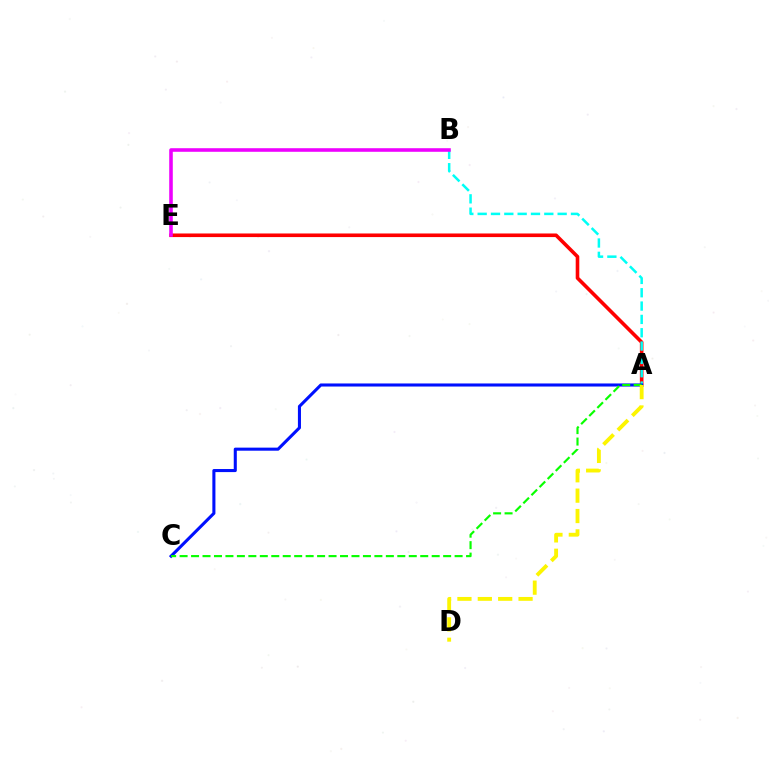{('A', 'E'): [{'color': '#ff0000', 'line_style': 'solid', 'thickness': 2.59}], ('A', 'B'): [{'color': '#00fff6', 'line_style': 'dashed', 'thickness': 1.81}], ('A', 'C'): [{'color': '#0010ff', 'line_style': 'solid', 'thickness': 2.21}, {'color': '#08ff00', 'line_style': 'dashed', 'thickness': 1.56}], ('B', 'E'): [{'color': '#ee00ff', 'line_style': 'solid', 'thickness': 2.58}], ('A', 'D'): [{'color': '#fcf500', 'line_style': 'dashed', 'thickness': 2.77}]}